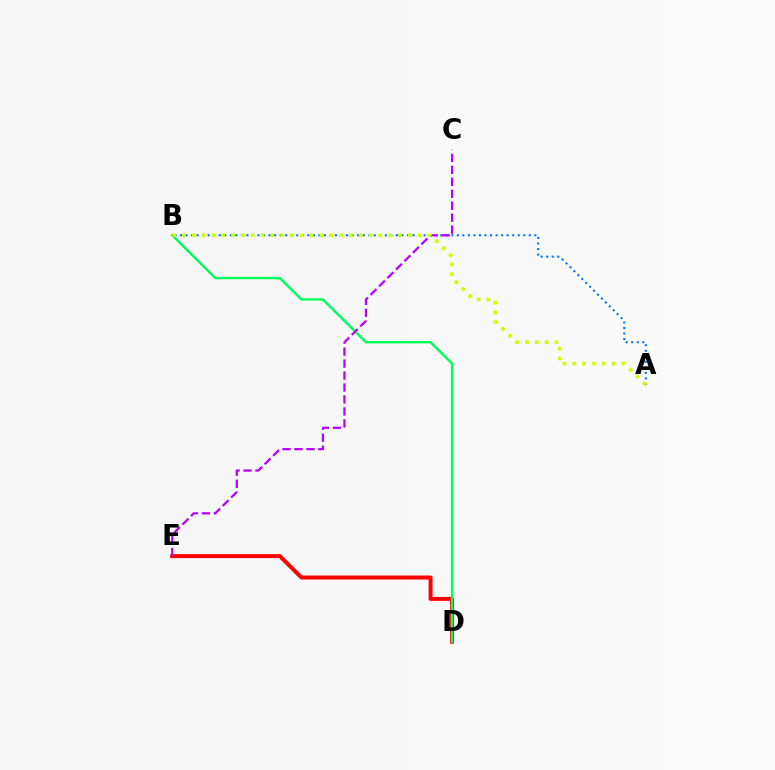{('A', 'B'): [{'color': '#0074ff', 'line_style': 'dotted', 'thickness': 1.5}, {'color': '#d1ff00', 'line_style': 'dotted', 'thickness': 2.67}], ('D', 'E'): [{'color': '#ff0000', 'line_style': 'solid', 'thickness': 2.86}], ('B', 'D'): [{'color': '#00ff5c', 'line_style': 'solid', 'thickness': 1.74}], ('C', 'E'): [{'color': '#b900ff', 'line_style': 'dashed', 'thickness': 1.62}]}